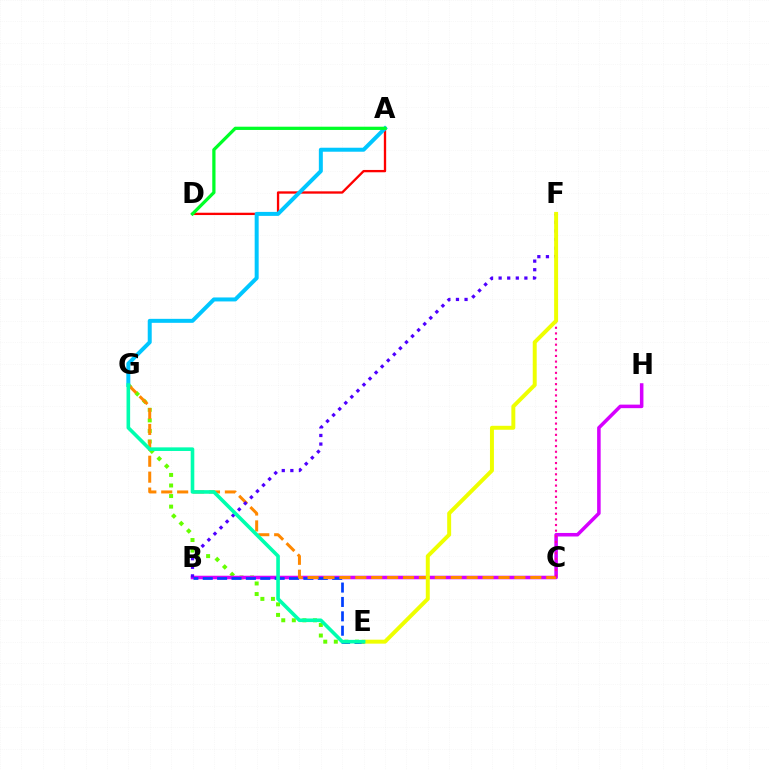{('E', 'G'): [{'color': '#66ff00', 'line_style': 'dotted', 'thickness': 2.87}, {'color': '#00ffaf', 'line_style': 'solid', 'thickness': 2.6}], ('B', 'H'): [{'color': '#d600ff', 'line_style': 'solid', 'thickness': 2.55}], ('B', 'E'): [{'color': '#003fff', 'line_style': 'dashed', 'thickness': 1.95}], ('C', 'G'): [{'color': '#ff8800', 'line_style': 'dashed', 'thickness': 2.16}], ('C', 'F'): [{'color': '#ff00a0', 'line_style': 'dotted', 'thickness': 1.53}], ('A', 'D'): [{'color': '#ff0000', 'line_style': 'solid', 'thickness': 1.67}, {'color': '#00ff27', 'line_style': 'solid', 'thickness': 2.34}], ('A', 'G'): [{'color': '#00c7ff', 'line_style': 'solid', 'thickness': 2.87}], ('B', 'F'): [{'color': '#4f00ff', 'line_style': 'dotted', 'thickness': 2.33}], ('E', 'F'): [{'color': '#eeff00', 'line_style': 'solid', 'thickness': 2.85}]}